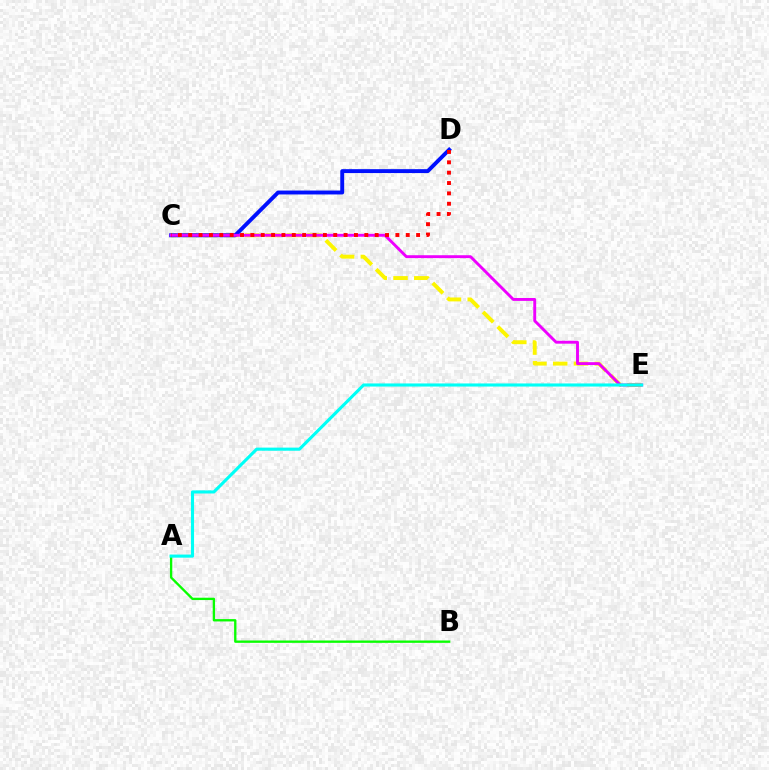{('C', 'E'): [{'color': '#fcf500', 'line_style': 'dashed', 'thickness': 2.82}, {'color': '#ee00ff', 'line_style': 'solid', 'thickness': 2.09}], ('C', 'D'): [{'color': '#0010ff', 'line_style': 'solid', 'thickness': 2.81}, {'color': '#ff0000', 'line_style': 'dotted', 'thickness': 2.81}], ('A', 'B'): [{'color': '#08ff00', 'line_style': 'solid', 'thickness': 1.68}], ('A', 'E'): [{'color': '#00fff6', 'line_style': 'solid', 'thickness': 2.23}]}